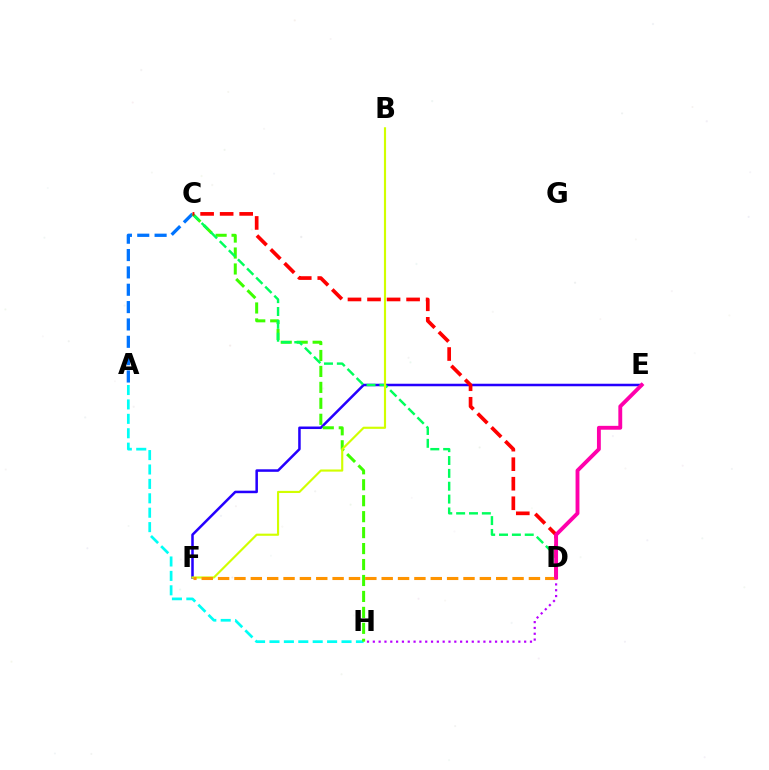{('E', 'F'): [{'color': '#2500ff', 'line_style': 'solid', 'thickness': 1.82}], ('A', 'C'): [{'color': '#0074ff', 'line_style': 'dashed', 'thickness': 2.36}], ('A', 'H'): [{'color': '#00fff6', 'line_style': 'dashed', 'thickness': 1.96}], ('C', 'H'): [{'color': '#3dff00', 'line_style': 'dashed', 'thickness': 2.17}], ('D', 'H'): [{'color': '#b900ff', 'line_style': 'dotted', 'thickness': 1.58}], ('C', 'D'): [{'color': '#00ff5c', 'line_style': 'dashed', 'thickness': 1.75}, {'color': '#ff0000', 'line_style': 'dashed', 'thickness': 2.65}], ('B', 'F'): [{'color': '#d1ff00', 'line_style': 'solid', 'thickness': 1.55}], ('D', 'F'): [{'color': '#ff9400', 'line_style': 'dashed', 'thickness': 2.22}], ('D', 'E'): [{'color': '#ff00ac', 'line_style': 'solid', 'thickness': 2.78}]}